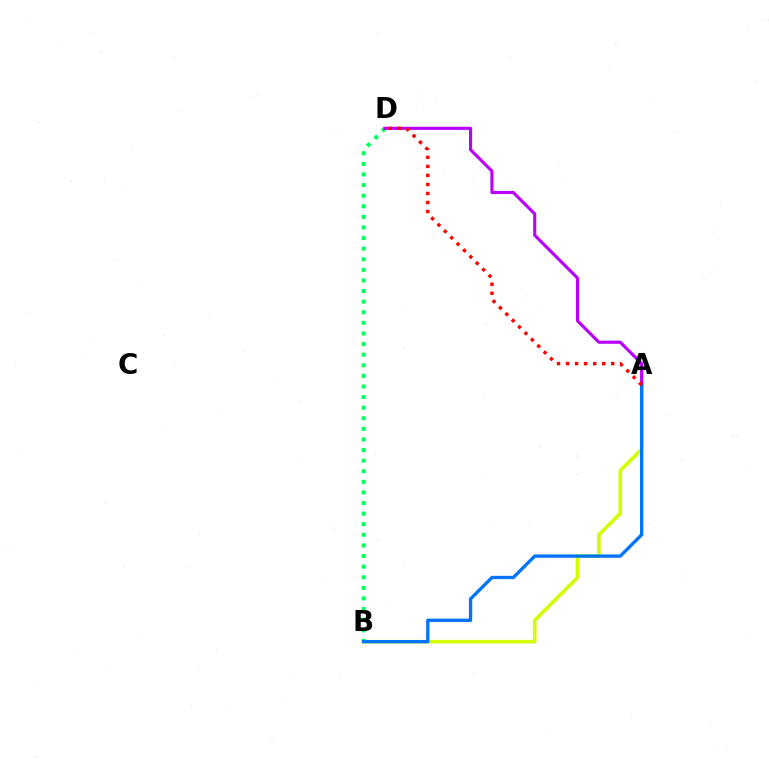{('A', 'B'): [{'color': '#d1ff00', 'line_style': 'solid', 'thickness': 2.62}, {'color': '#0074ff', 'line_style': 'solid', 'thickness': 2.39}], ('B', 'D'): [{'color': '#00ff5c', 'line_style': 'dotted', 'thickness': 2.88}], ('A', 'D'): [{'color': '#b900ff', 'line_style': 'solid', 'thickness': 2.25}, {'color': '#ff0000', 'line_style': 'dotted', 'thickness': 2.45}]}